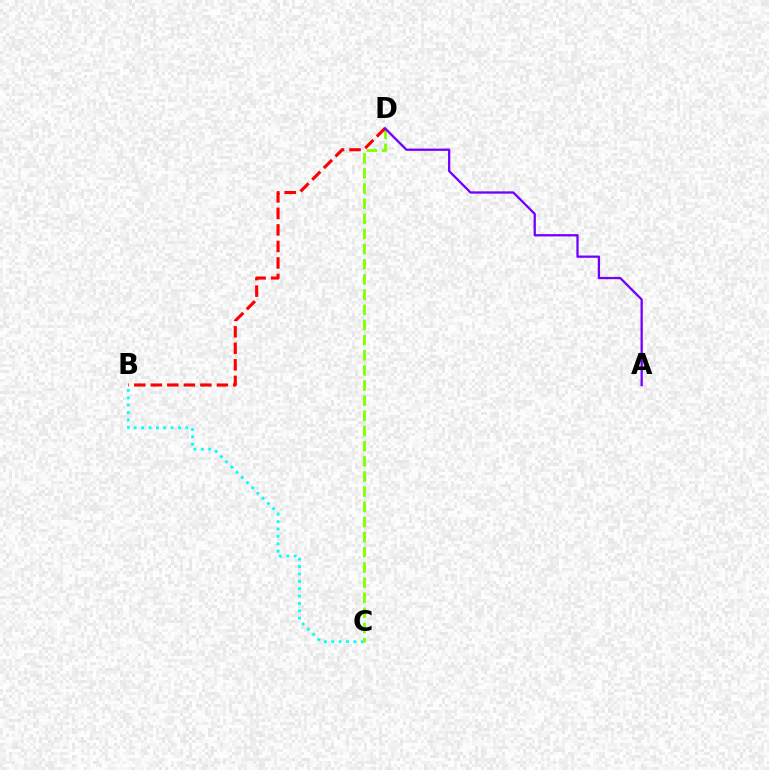{('B', 'C'): [{'color': '#00fff6', 'line_style': 'dotted', 'thickness': 2.0}], ('C', 'D'): [{'color': '#84ff00', 'line_style': 'dashed', 'thickness': 2.06}], ('B', 'D'): [{'color': '#ff0000', 'line_style': 'dashed', 'thickness': 2.24}], ('A', 'D'): [{'color': '#7200ff', 'line_style': 'solid', 'thickness': 1.65}]}